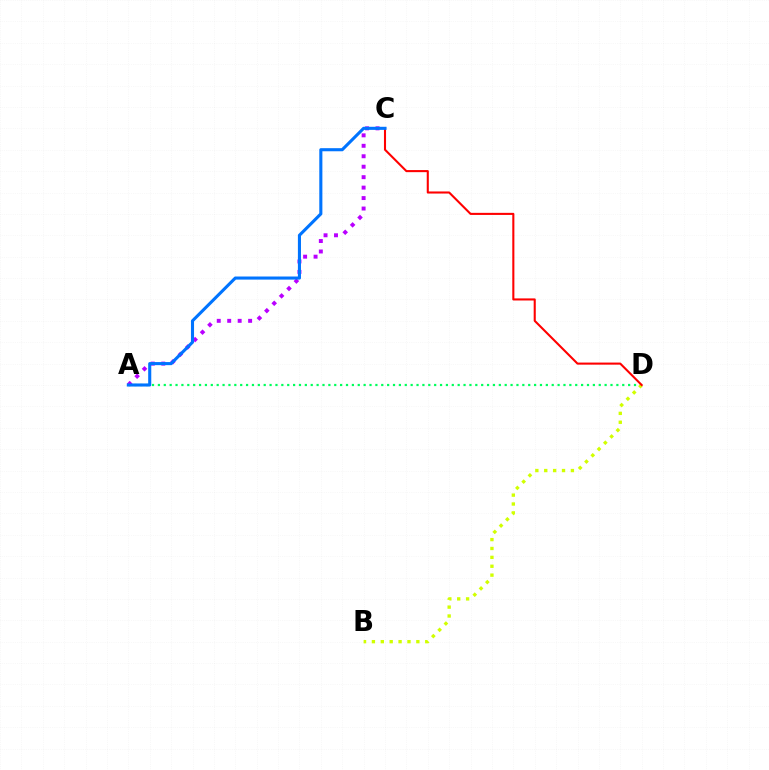{('A', 'D'): [{'color': '#00ff5c', 'line_style': 'dotted', 'thickness': 1.6}], ('A', 'C'): [{'color': '#b900ff', 'line_style': 'dotted', 'thickness': 2.84}, {'color': '#0074ff', 'line_style': 'solid', 'thickness': 2.22}], ('B', 'D'): [{'color': '#d1ff00', 'line_style': 'dotted', 'thickness': 2.41}], ('C', 'D'): [{'color': '#ff0000', 'line_style': 'solid', 'thickness': 1.5}]}